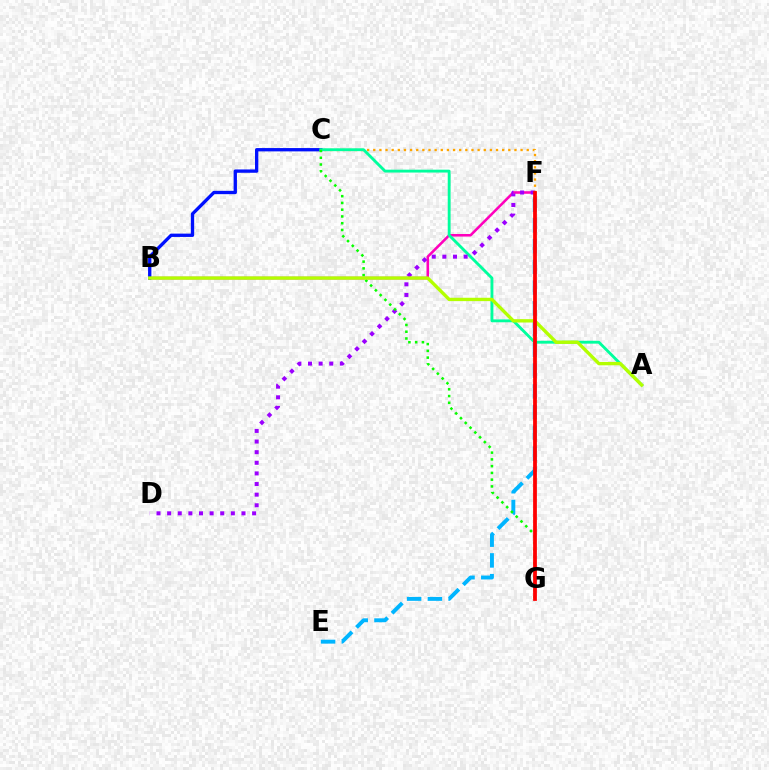{('B', 'F'): [{'color': '#ff00bd', 'line_style': 'solid', 'thickness': 1.84}], ('E', 'F'): [{'color': '#00b5ff', 'line_style': 'dashed', 'thickness': 2.82}], ('B', 'C'): [{'color': '#0010ff', 'line_style': 'solid', 'thickness': 2.39}], ('C', 'F'): [{'color': '#ffa500', 'line_style': 'dotted', 'thickness': 1.67}], ('A', 'C'): [{'color': '#00ff9d', 'line_style': 'solid', 'thickness': 2.06}], ('D', 'F'): [{'color': '#9b00ff', 'line_style': 'dotted', 'thickness': 2.89}], ('C', 'G'): [{'color': '#08ff00', 'line_style': 'dotted', 'thickness': 1.84}], ('A', 'B'): [{'color': '#b3ff00', 'line_style': 'solid', 'thickness': 2.42}], ('F', 'G'): [{'color': '#ff0000', 'line_style': 'solid', 'thickness': 2.72}]}